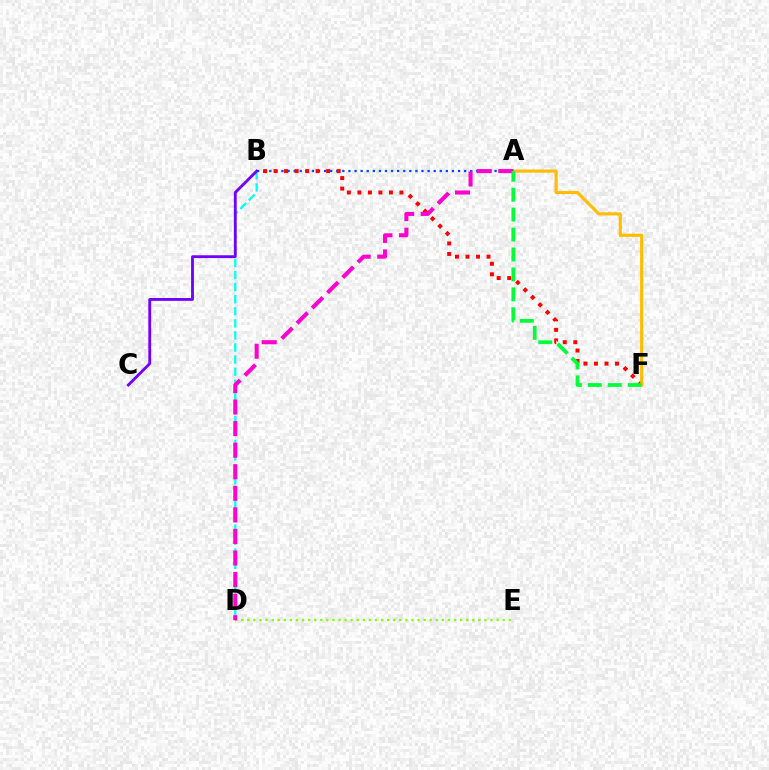{('A', 'B'): [{'color': '#004bff', 'line_style': 'dotted', 'thickness': 1.65}], ('B', 'F'): [{'color': '#ff0000', 'line_style': 'dotted', 'thickness': 2.86}], ('A', 'F'): [{'color': '#ffbd00', 'line_style': 'solid', 'thickness': 2.26}, {'color': '#00ff39', 'line_style': 'dashed', 'thickness': 2.71}], ('B', 'D'): [{'color': '#00fff6', 'line_style': 'dashed', 'thickness': 1.64}], ('D', 'E'): [{'color': '#84ff00', 'line_style': 'dotted', 'thickness': 1.65}], ('A', 'D'): [{'color': '#ff00cf', 'line_style': 'dashed', 'thickness': 2.93}], ('B', 'C'): [{'color': '#7200ff', 'line_style': 'solid', 'thickness': 2.04}]}